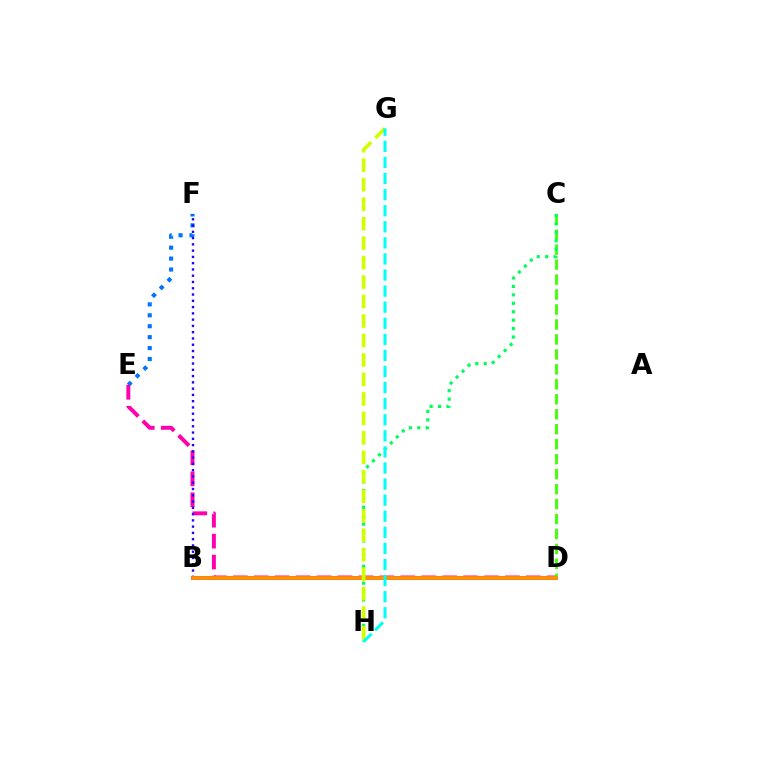{('B', 'D'): [{'color': '#ff0000', 'line_style': 'dotted', 'thickness': 2.67}, {'color': '#b900ff', 'line_style': 'solid', 'thickness': 2.84}, {'color': '#ff9400', 'line_style': 'solid', 'thickness': 2.72}], ('E', 'F'): [{'color': '#0074ff', 'line_style': 'dotted', 'thickness': 2.97}], ('D', 'E'): [{'color': '#ff00ac', 'line_style': 'dashed', 'thickness': 2.84}], ('B', 'F'): [{'color': '#2500ff', 'line_style': 'dotted', 'thickness': 1.7}], ('C', 'D'): [{'color': '#3dff00', 'line_style': 'dashed', 'thickness': 2.03}], ('C', 'H'): [{'color': '#00ff5c', 'line_style': 'dotted', 'thickness': 2.29}], ('G', 'H'): [{'color': '#d1ff00', 'line_style': 'dashed', 'thickness': 2.65}, {'color': '#00fff6', 'line_style': 'dashed', 'thickness': 2.18}]}